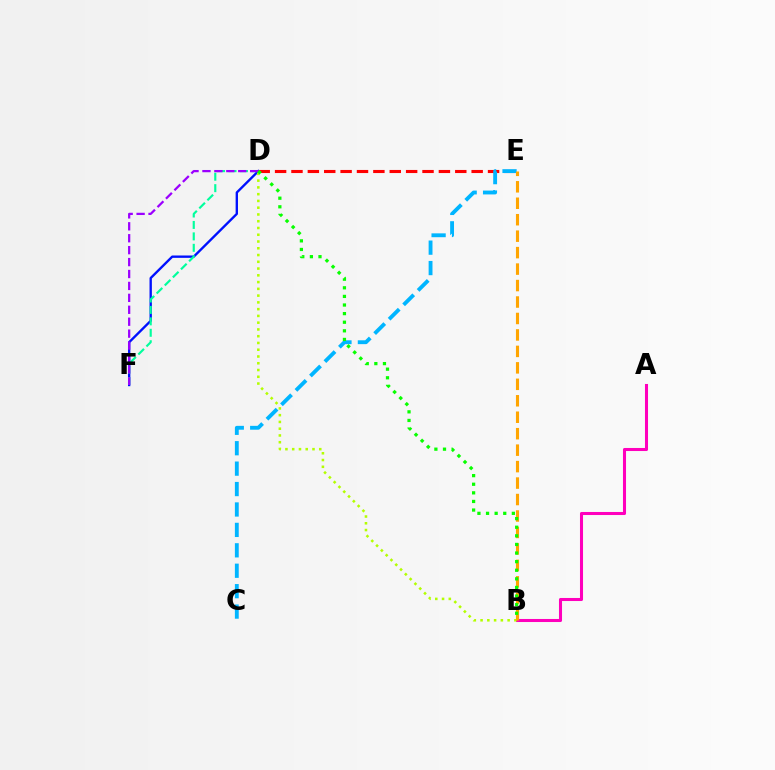{('D', 'F'): [{'color': '#0010ff', 'line_style': 'solid', 'thickness': 1.7}, {'color': '#00ff9d', 'line_style': 'dashed', 'thickness': 1.55}, {'color': '#9b00ff', 'line_style': 'dashed', 'thickness': 1.62}], ('D', 'E'): [{'color': '#ff0000', 'line_style': 'dashed', 'thickness': 2.23}], ('A', 'B'): [{'color': '#ff00bd', 'line_style': 'solid', 'thickness': 2.2}], ('C', 'E'): [{'color': '#00b5ff', 'line_style': 'dashed', 'thickness': 2.77}], ('B', 'D'): [{'color': '#b3ff00', 'line_style': 'dotted', 'thickness': 1.84}, {'color': '#08ff00', 'line_style': 'dotted', 'thickness': 2.34}], ('B', 'E'): [{'color': '#ffa500', 'line_style': 'dashed', 'thickness': 2.24}]}